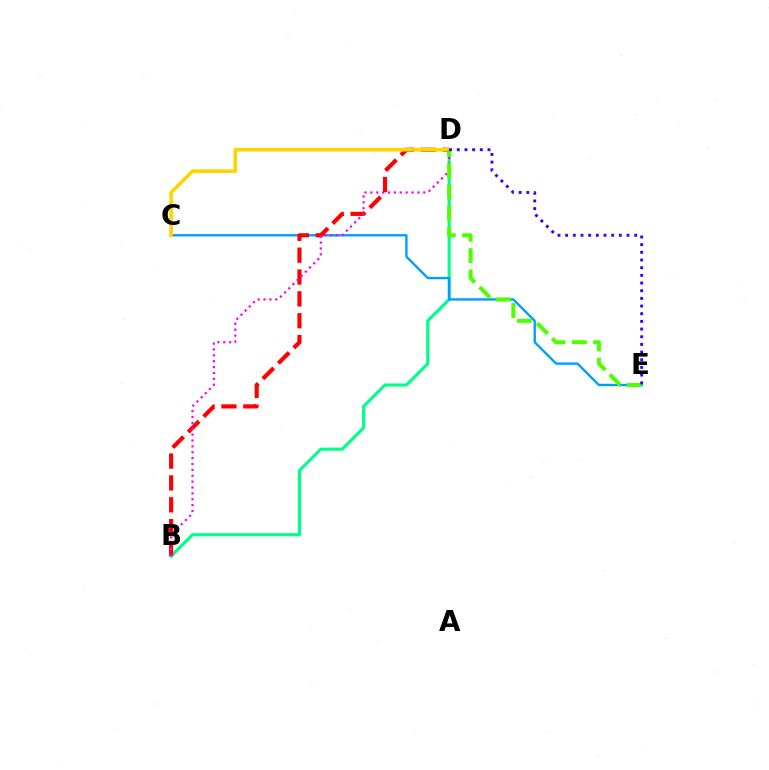{('B', 'D'): [{'color': '#00ff86', 'line_style': 'solid', 'thickness': 2.24}, {'color': '#ff0000', 'line_style': 'dashed', 'thickness': 2.97}, {'color': '#ff00ed', 'line_style': 'dotted', 'thickness': 1.6}], ('C', 'E'): [{'color': '#009eff', 'line_style': 'solid', 'thickness': 1.71}], ('C', 'D'): [{'color': '#ffd500', 'line_style': 'solid', 'thickness': 2.6}], ('D', 'E'): [{'color': '#4fff00', 'line_style': 'dashed', 'thickness': 2.89}, {'color': '#3700ff', 'line_style': 'dotted', 'thickness': 2.09}]}